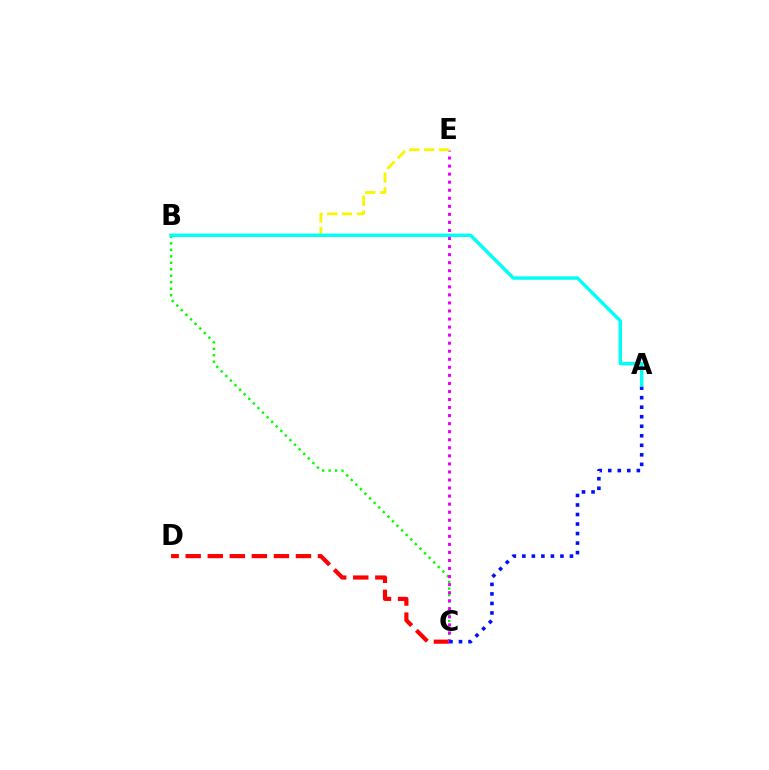{('B', 'C'): [{'color': '#08ff00', 'line_style': 'dotted', 'thickness': 1.76}], ('C', 'D'): [{'color': '#ff0000', 'line_style': 'dashed', 'thickness': 3.0}], ('C', 'E'): [{'color': '#ee00ff', 'line_style': 'dotted', 'thickness': 2.19}], ('A', 'C'): [{'color': '#0010ff', 'line_style': 'dotted', 'thickness': 2.59}], ('B', 'E'): [{'color': '#fcf500', 'line_style': 'dashed', 'thickness': 2.02}], ('A', 'B'): [{'color': '#00fff6', 'line_style': 'solid', 'thickness': 2.48}]}